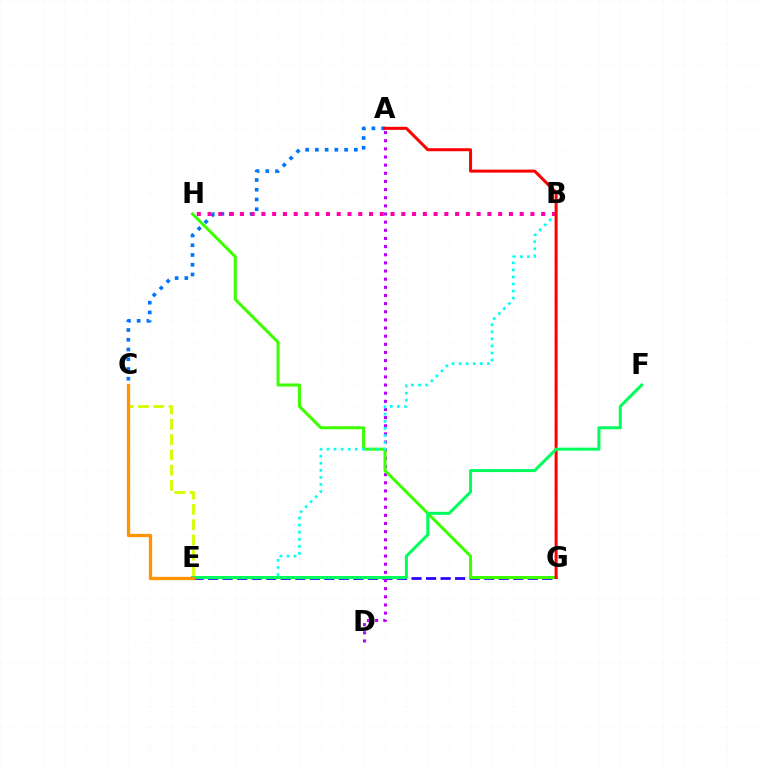{('E', 'G'): [{'color': '#2500ff', 'line_style': 'dashed', 'thickness': 1.97}], ('A', 'D'): [{'color': '#b900ff', 'line_style': 'dotted', 'thickness': 2.21}], ('G', 'H'): [{'color': '#3dff00', 'line_style': 'solid', 'thickness': 2.18}], ('B', 'E'): [{'color': '#00fff6', 'line_style': 'dotted', 'thickness': 1.92}], ('A', 'C'): [{'color': '#0074ff', 'line_style': 'dotted', 'thickness': 2.65}], ('B', 'H'): [{'color': '#ff00ac', 'line_style': 'dotted', 'thickness': 2.92}], ('A', 'G'): [{'color': '#ff0000', 'line_style': 'solid', 'thickness': 2.17}], ('C', 'E'): [{'color': '#d1ff00', 'line_style': 'dashed', 'thickness': 2.08}, {'color': '#ff9400', 'line_style': 'solid', 'thickness': 2.37}], ('E', 'F'): [{'color': '#00ff5c', 'line_style': 'solid', 'thickness': 2.18}]}